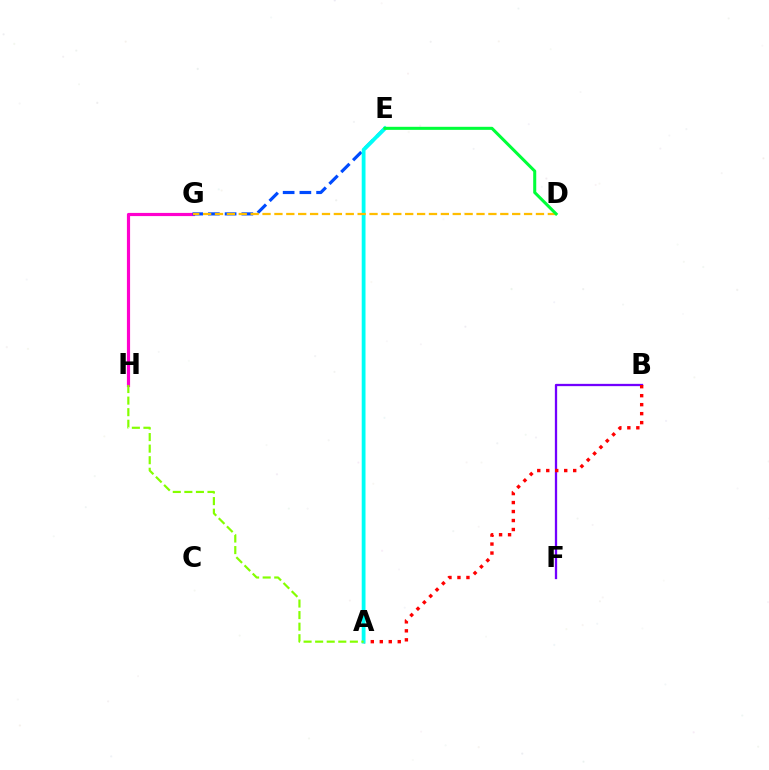{('G', 'H'): [{'color': '#ff00cf', 'line_style': 'solid', 'thickness': 2.28}], ('B', 'F'): [{'color': '#7200ff', 'line_style': 'solid', 'thickness': 1.65}], ('A', 'B'): [{'color': '#ff0000', 'line_style': 'dotted', 'thickness': 2.44}], ('E', 'G'): [{'color': '#004bff', 'line_style': 'dashed', 'thickness': 2.27}], ('A', 'E'): [{'color': '#00fff6', 'line_style': 'solid', 'thickness': 2.73}], ('D', 'G'): [{'color': '#ffbd00', 'line_style': 'dashed', 'thickness': 1.61}], ('A', 'H'): [{'color': '#84ff00', 'line_style': 'dashed', 'thickness': 1.57}], ('D', 'E'): [{'color': '#00ff39', 'line_style': 'solid', 'thickness': 2.19}]}